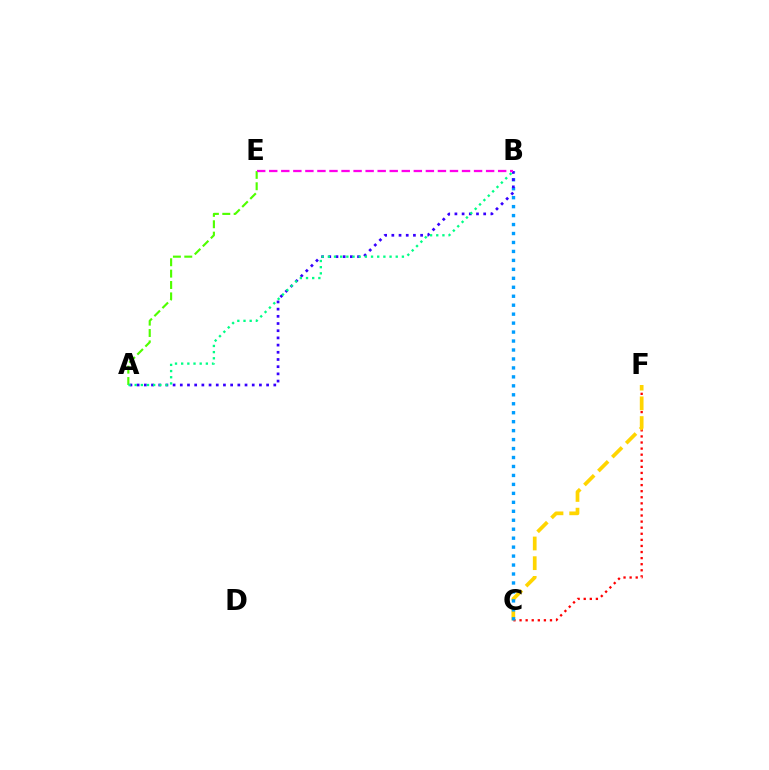{('C', 'F'): [{'color': '#ff0000', 'line_style': 'dotted', 'thickness': 1.65}, {'color': '#ffd500', 'line_style': 'dashed', 'thickness': 2.68}], ('B', 'C'): [{'color': '#009eff', 'line_style': 'dotted', 'thickness': 2.43}], ('A', 'E'): [{'color': '#4fff00', 'line_style': 'dashed', 'thickness': 1.55}], ('A', 'B'): [{'color': '#3700ff', 'line_style': 'dotted', 'thickness': 1.95}, {'color': '#00ff86', 'line_style': 'dotted', 'thickness': 1.68}], ('B', 'E'): [{'color': '#ff00ed', 'line_style': 'dashed', 'thickness': 1.64}]}